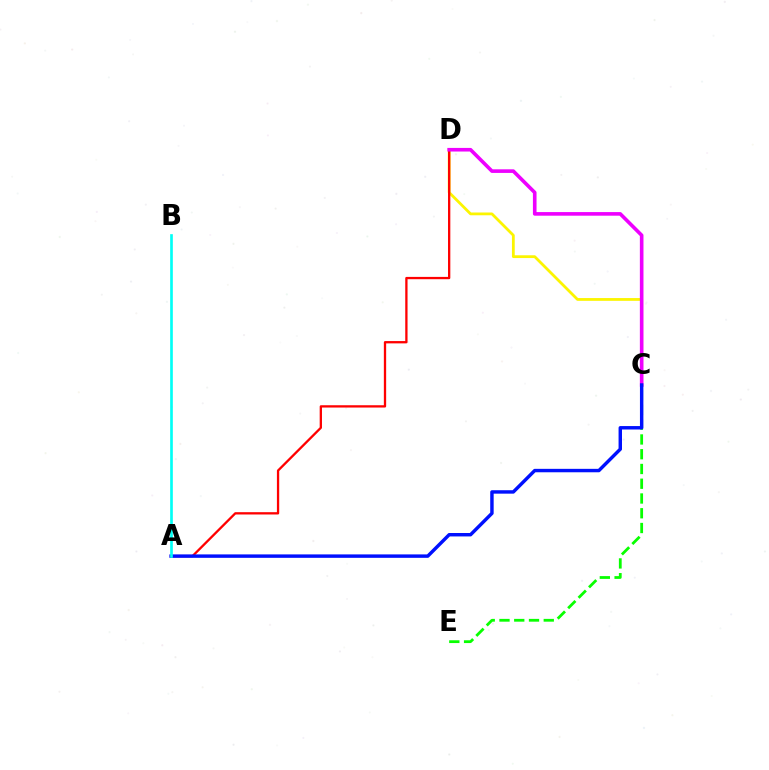{('C', 'D'): [{'color': '#fcf500', 'line_style': 'solid', 'thickness': 2.0}, {'color': '#ee00ff', 'line_style': 'solid', 'thickness': 2.6}], ('A', 'D'): [{'color': '#ff0000', 'line_style': 'solid', 'thickness': 1.66}], ('C', 'E'): [{'color': '#08ff00', 'line_style': 'dashed', 'thickness': 2.0}], ('A', 'C'): [{'color': '#0010ff', 'line_style': 'solid', 'thickness': 2.47}], ('A', 'B'): [{'color': '#00fff6', 'line_style': 'solid', 'thickness': 1.92}]}